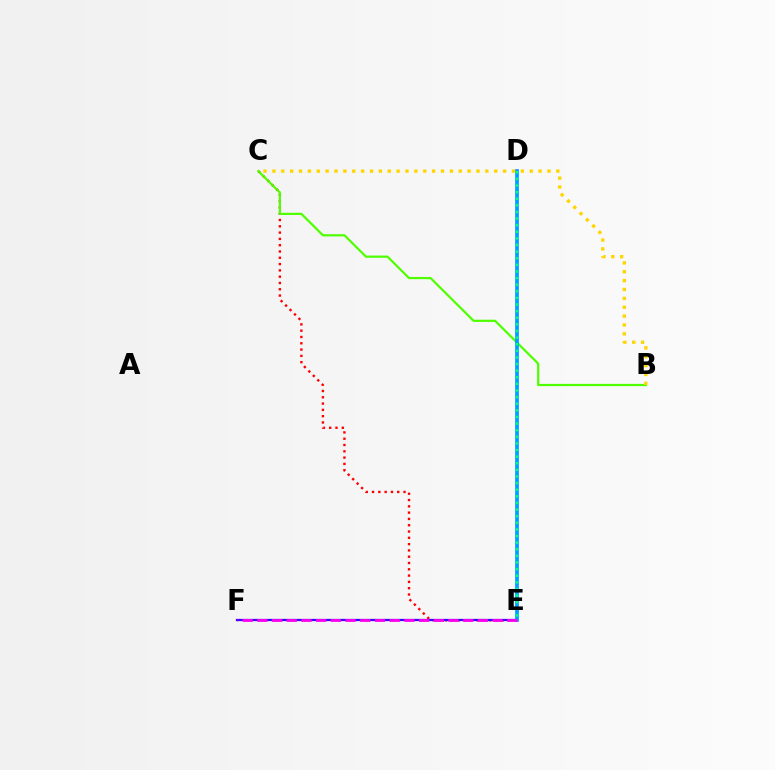{('C', 'E'): [{'color': '#ff0000', 'line_style': 'dotted', 'thickness': 1.71}], ('E', 'F'): [{'color': '#3700ff', 'line_style': 'solid', 'thickness': 1.62}, {'color': '#ff00ed', 'line_style': 'dashed', 'thickness': 2.0}], ('B', 'C'): [{'color': '#4fff00', 'line_style': 'solid', 'thickness': 1.6}, {'color': '#ffd500', 'line_style': 'dotted', 'thickness': 2.41}], ('D', 'E'): [{'color': '#009eff', 'line_style': 'solid', 'thickness': 2.68}, {'color': '#00ff86', 'line_style': 'dotted', 'thickness': 1.8}]}